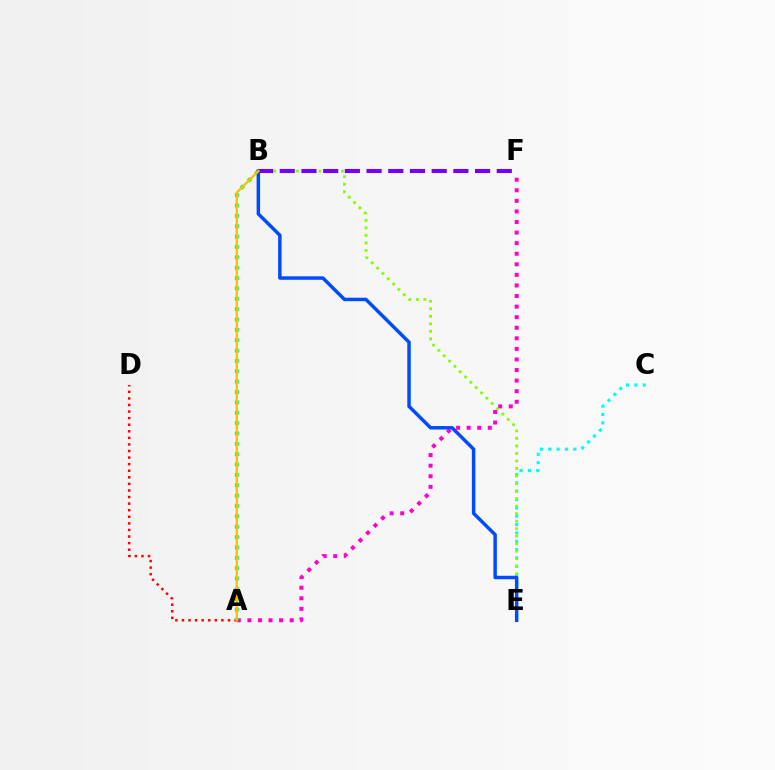{('A', 'D'): [{'color': '#ff0000', 'line_style': 'dotted', 'thickness': 1.79}], ('A', 'F'): [{'color': '#ff00cf', 'line_style': 'dotted', 'thickness': 2.87}], ('C', 'E'): [{'color': '#00fff6', 'line_style': 'dotted', 'thickness': 2.27}], ('A', 'B'): [{'color': '#00ff39', 'line_style': 'dotted', 'thickness': 2.81}, {'color': '#ffbd00', 'line_style': 'solid', 'thickness': 1.65}], ('B', 'E'): [{'color': '#84ff00', 'line_style': 'dotted', 'thickness': 2.04}, {'color': '#004bff', 'line_style': 'solid', 'thickness': 2.49}], ('B', 'F'): [{'color': '#7200ff', 'line_style': 'dashed', 'thickness': 2.95}]}